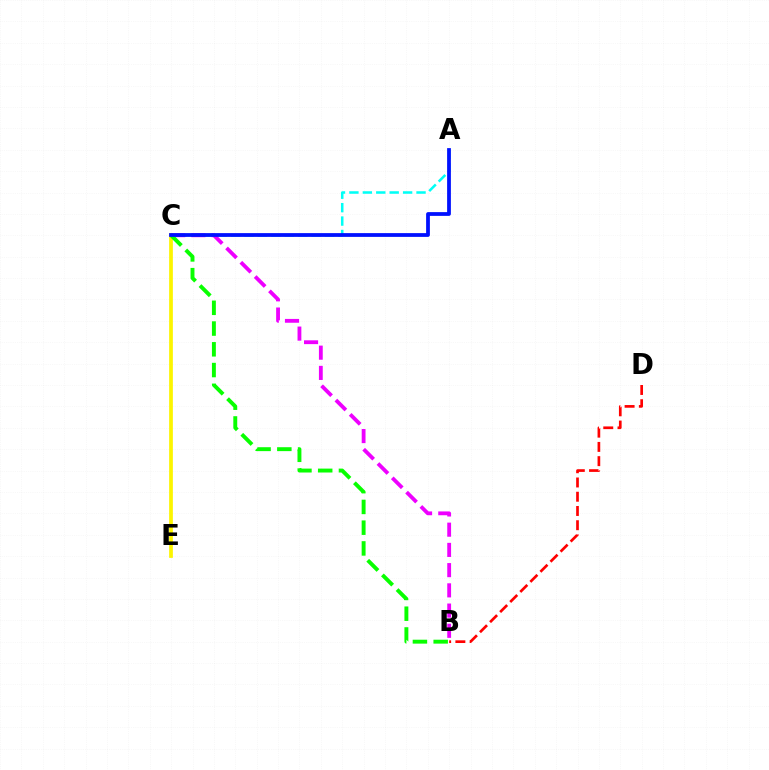{('A', 'C'): [{'color': '#00fff6', 'line_style': 'dashed', 'thickness': 1.82}, {'color': '#0010ff', 'line_style': 'solid', 'thickness': 2.71}], ('C', 'E'): [{'color': '#fcf500', 'line_style': 'solid', 'thickness': 2.68}], ('B', 'D'): [{'color': '#ff0000', 'line_style': 'dashed', 'thickness': 1.93}], ('B', 'C'): [{'color': '#ee00ff', 'line_style': 'dashed', 'thickness': 2.75}, {'color': '#08ff00', 'line_style': 'dashed', 'thickness': 2.82}]}